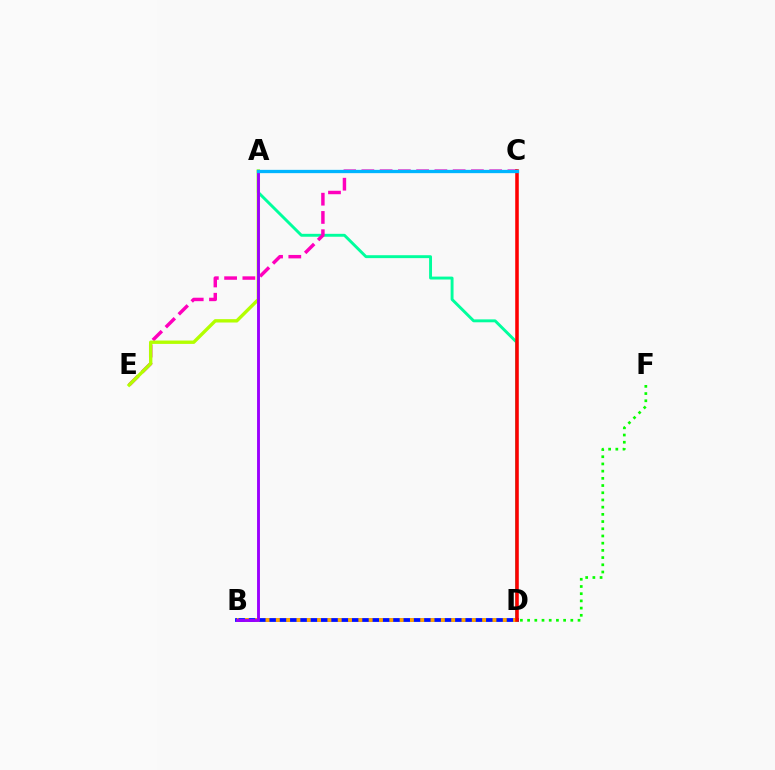{('B', 'D'): [{'color': '#0010ff', 'line_style': 'solid', 'thickness': 2.74}, {'color': '#ffa500', 'line_style': 'dotted', 'thickness': 2.8}], ('A', 'D'): [{'color': '#00ff9d', 'line_style': 'solid', 'thickness': 2.1}], ('C', 'E'): [{'color': '#ff00bd', 'line_style': 'dashed', 'thickness': 2.48}], ('A', 'E'): [{'color': '#b3ff00', 'line_style': 'solid', 'thickness': 2.42}], ('A', 'B'): [{'color': '#9b00ff', 'line_style': 'solid', 'thickness': 2.08}], ('D', 'F'): [{'color': '#08ff00', 'line_style': 'dotted', 'thickness': 1.96}], ('C', 'D'): [{'color': '#ff0000', 'line_style': 'solid', 'thickness': 2.56}], ('A', 'C'): [{'color': '#00b5ff', 'line_style': 'solid', 'thickness': 2.37}]}